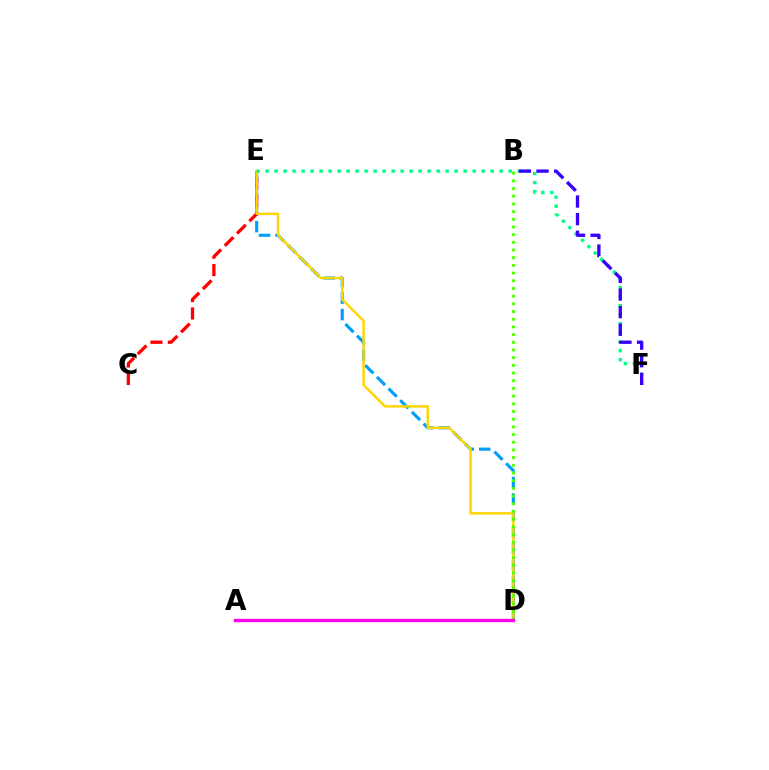{('D', 'E'): [{'color': '#009eff', 'line_style': 'dashed', 'thickness': 2.24}, {'color': '#ffd500', 'line_style': 'solid', 'thickness': 1.77}], ('C', 'E'): [{'color': '#ff0000', 'line_style': 'dashed', 'thickness': 2.37}], ('E', 'F'): [{'color': '#00ff86', 'line_style': 'dotted', 'thickness': 2.45}], ('B', 'F'): [{'color': '#3700ff', 'line_style': 'dashed', 'thickness': 2.39}], ('B', 'D'): [{'color': '#4fff00', 'line_style': 'dotted', 'thickness': 2.09}], ('A', 'D'): [{'color': '#ff00ed', 'line_style': 'solid', 'thickness': 2.44}]}